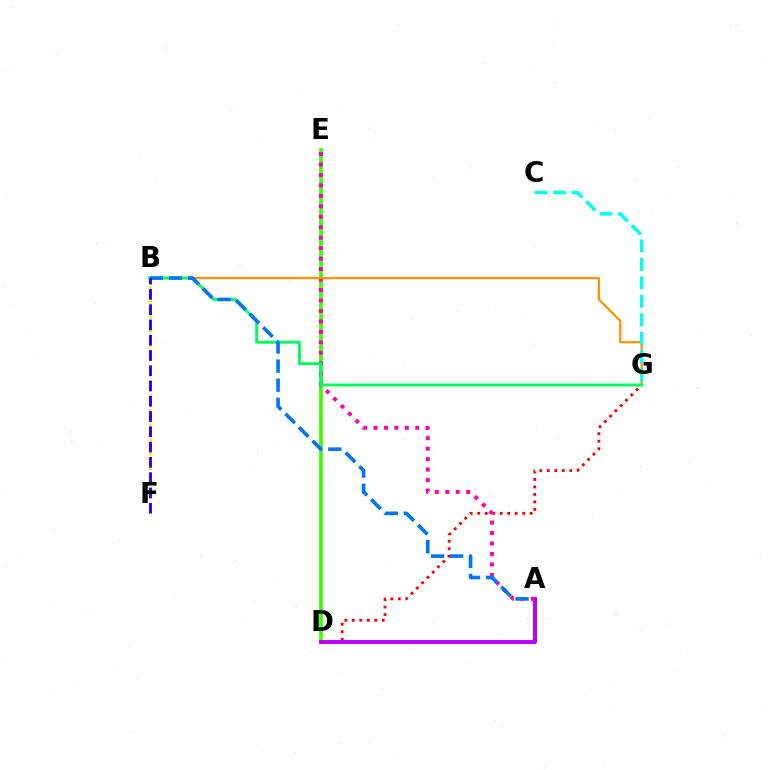{('D', 'E'): [{'color': '#3dff00', 'line_style': 'solid', 'thickness': 2.66}], ('D', 'G'): [{'color': '#ff0000', 'line_style': 'dotted', 'thickness': 2.04}], ('A', 'E'): [{'color': '#ff00ac', 'line_style': 'dotted', 'thickness': 2.84}], ('B', 'G'): [{'color': '#ff9400', 'line_style': 'solid', 'thickness': 1.65}, {'color': '#00ff5c', 'line_style': 'solid', 'thickness': 2.08}], ('A', 'B'): [{'color': '#0074ff', 'line_style': 'dashed', 'thickness': 2.6}], ('A', 'D'): [{'color': '#b900ff', 'line_style': 'solid', 'thickness': 2.83}], ('B', 'F'): [{'color': '#d1ff00', 'line_style': 'dotted', 'thickness': 1.97}, {'color': '#2500ff', 'line_style': 'dashed', 'thickness': 2.07}], ('C', 'G'): [{'color': '#00fff6', 'line_style': 'dashed', 'thickness': 2.5}]}